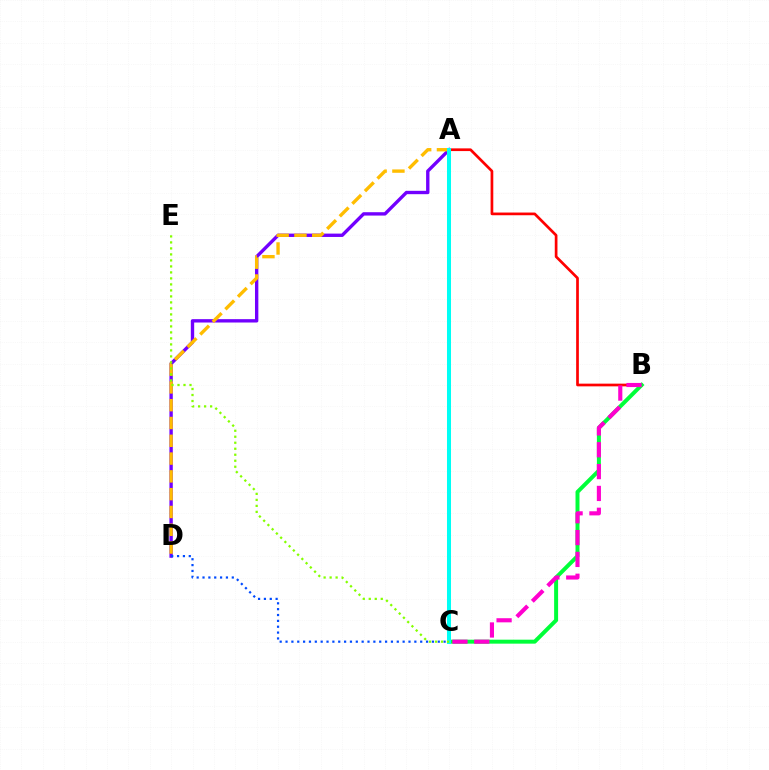{('A', 'D'): [{'color': '#7200ff', 'line_style': 'solid', 'thickness': 2.42}, {'color': '#ffbd00', 'line_style': 'dashed', 'thickness': 2.42}], ('C', 'D'): [{'color': '#004bff', 'line_style': 'dotted', 'thickness': 1.59}], ('A', 'B'): [{'color': '#ff0000', 'line_style': 'solid', 'thickness': 1.94}], ('B', 'C'): [{'color': '#00ff39', 'line_style': 'solid', 'thickness': 2.86}, {'color': '#ff00cf', 'line_style': 'dashed', 'thickness': 2.97}], ('A', 'C'): [{'color': '#00fff6', 'line_style': 'solid', 'thickness': 2.89}], ('C', 'E'): [{'color': '#84ff00', 'line_style': 'dotted', 'thickness': 1.63}]}